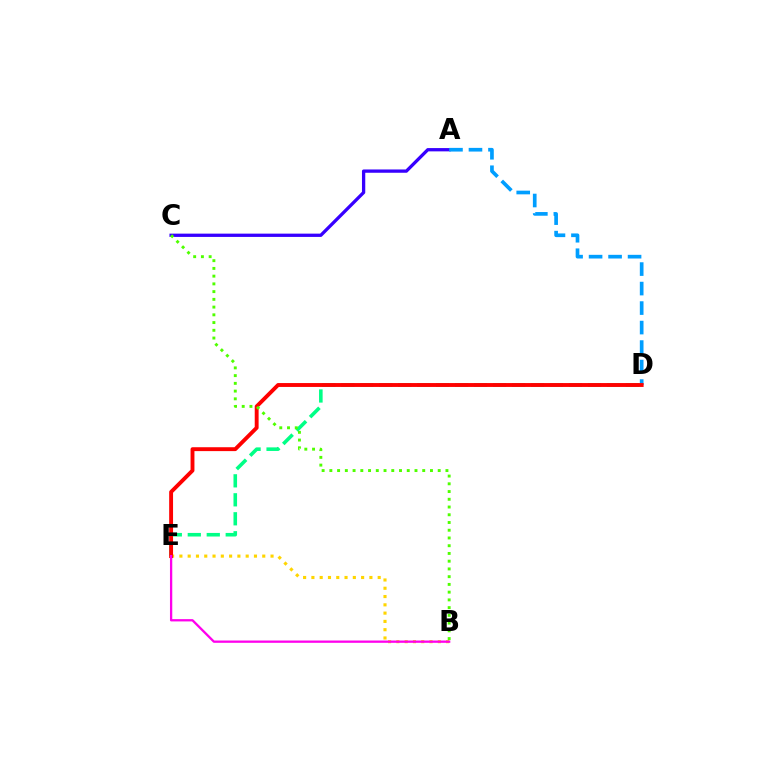{('D', 'E'): [{'color': '#00ff86', 'line_style': 'dashed', 'thickness': 2.58}, {'color': '#ff0000', 'line_style': 'solid', 'thickness': 2.8}], ('B', 'E'): [{'color': '#ffd500', 'line_style': 'dotted', 'thickness': 2.25}, {'color': '#ff00ed', 'line_style': 'solid', 'thickness': 1.65}], ('A', 'C'): [{'color': '#3700ff', 'line_style': 'solid', 'thickness': 2.37}], ('A', 'D'): [{'color': '#009eff', 'line_style': 'dashed', 'thickness': 2.65}], ('B', 'C'): [{'color': '#4fff00', 'line_style': 'dotted', 'thickness': 2.1}]}